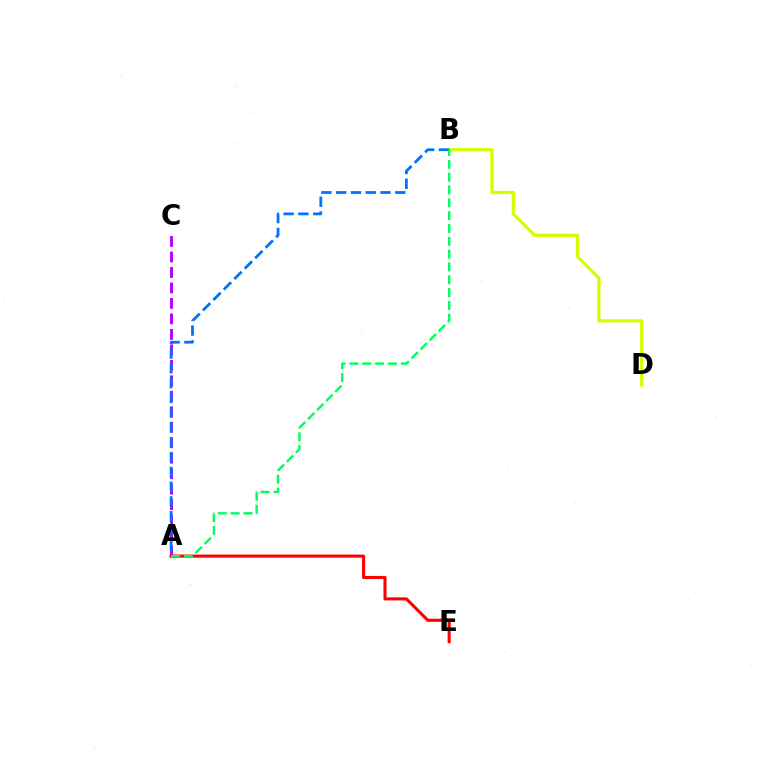{('B', 'D'): [{'color': '#d1ff00', 'line_style': 'solid', 'thickness': 2.34}], ('A', 'C'): [{'color': '#b900ff', 'line_style': 'dashed', 'thickness': 2.1}], ('A', 'B'): [{'color': '#0074ff', 'line_style': 'dashed', 'thickness': 2.01}, {'color': '#00ff5c', 'line_style': 'dashed', 'thickness': 1.74}], ('A', 'E'): [{'color': '#ff0000', 'line_style': 'solid', 'thickness': 2.22}]}